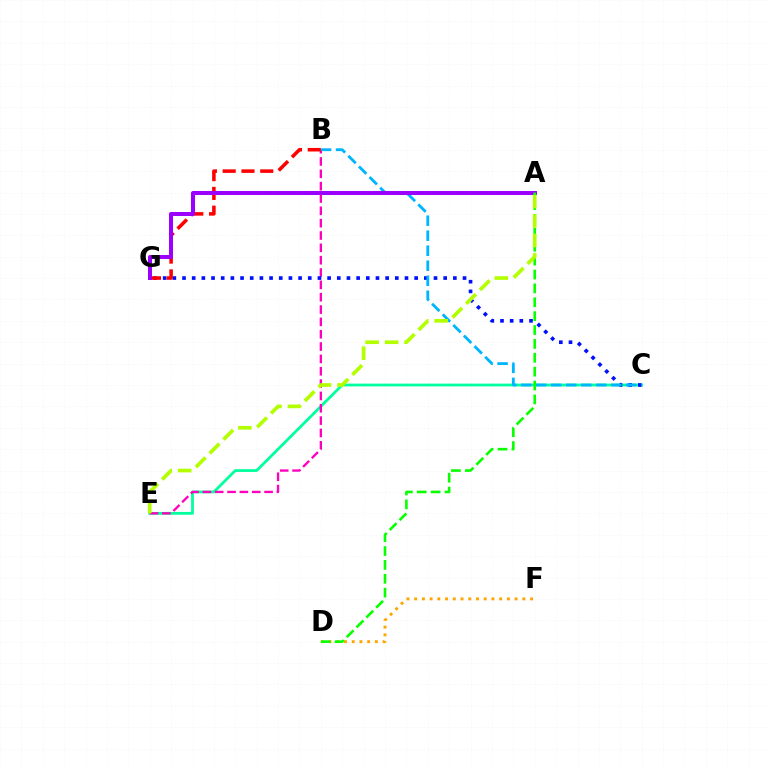{('C', 'E'): [{'color': '#00ff9d', 'line_style': 'solid', 'thickness': 2.0}], ('B', 'E'): [{'color': '#ff00bd', 'line_style': 'dashed', 'thickness': 1.68}], ('C', 'G'): [{'color': '#0010ff', 'line_style': 'dotted', 'thickness': 2.63}], ('B', 'C'): [{'color': '#00b5ff', 'line_style': 'dashed', 'thickness': 2.04}], ('B', 'G'): [{'color': '#ff0000', 'line_style': 'dashed', 'thickness': 2.55}], ('D', 'F'): [{'color': '#ffa500', 'line_style': 'dotted', 'thickness': 2.1}], ('A', 'G'): [{'color': '#9b00ff', 'line_style': 'solid', 'thickness': 2.89}], ('A', 'D'): [{'color': '#08ff00', 'line_style': 'dashed', 'thickness': 1.89}], ('A', 'E'): [{'color': '#b3ff00', 'line_style': 'dashed', 'thickness': 2.65}]}